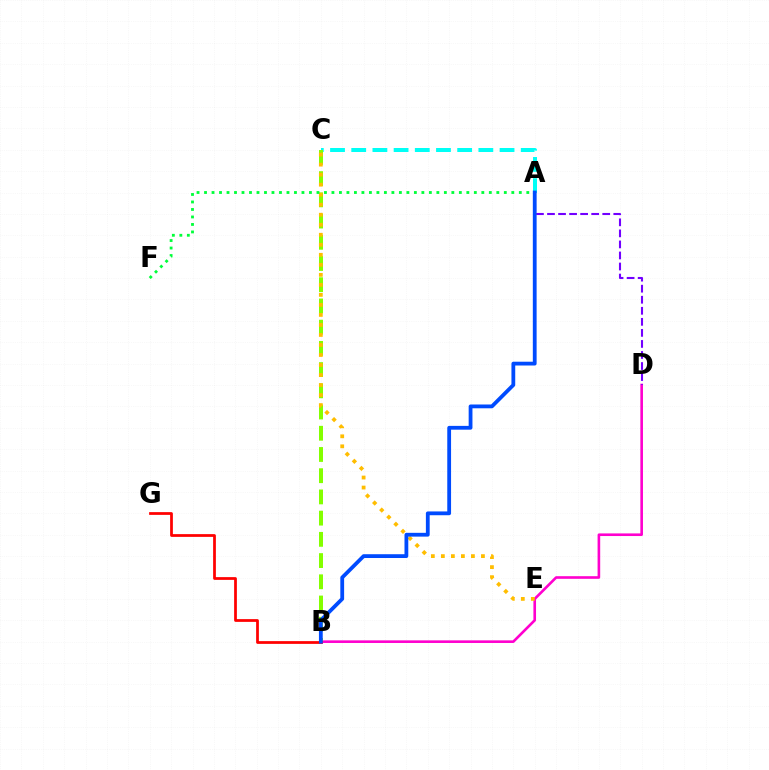{('B', 'D'): [{'color': '#ff00cf', 'line_style': 'solid', 'thickness': 1.89}], ('A', 'D'): [{'color': '#7200ff', 'line_style': 'dashed', 'thickness': 1.5}], ('A', 'C'): [{'color': '#00fff6', 'line_style': 'dashed', 'thickness': 2.88}], ('B', 'C'): [{'color': '#84ff00', 'line_style': 'dashed', 'thickness': 2.88}], ('B', 'G'): [{'color': '#ff0000', 'line_style': 'solid', 'thickness': 1.98}], ('C', 'E'): [{'color': '#ffbd00', 'line_style': 'dotted', 'thickness': 2.72}], ('A', 'F'): [{'color': '#00ff39', 'line_style': 'dotted', 'thickness': 2.04}], ('A', 'B'): [{'color': '#004bff', 'line_style': 'solid', 'thickness': 2.73}]}